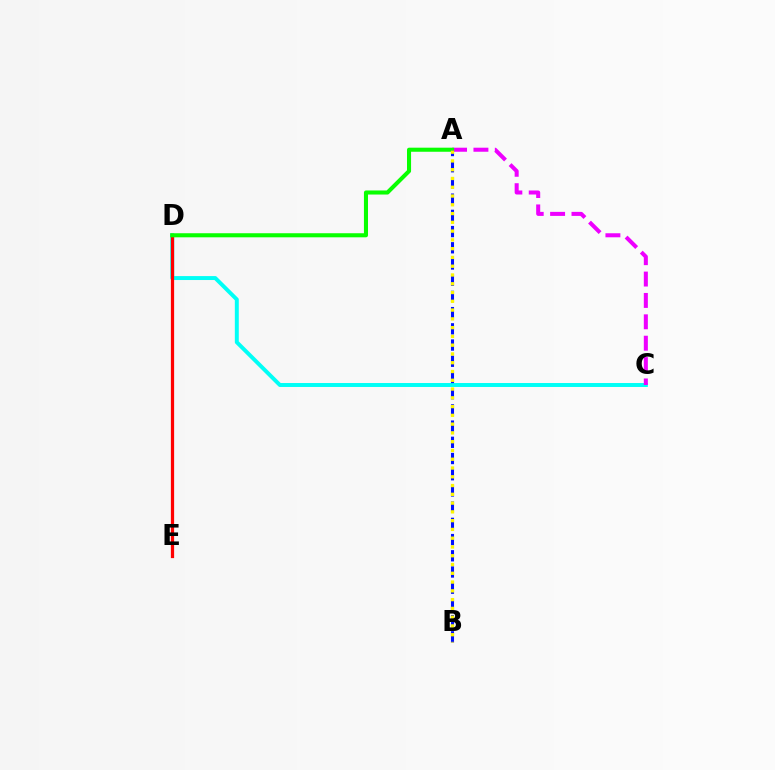{('C', 'D'): [{'color': '#00fff6', 'line_style': 'solid', 'thickness': 2.84}], ('D', 'E'): [{'color': '#ff0000', 'line_style': 'solid', 'thickness': 2.33}], ('A', 'C'): [{'color': '#ee00ff', 'line_style': 'dashed', 'thickness': 2.9}], ('A', 'D'): [{'color': '#08ff00', 'line_style': 'solid', 'thickness': 2.93}], ('A', 'B'): [{'color': '#0010ff', 'line_style': 'dashed', 'thickness': 2.2}, {'color': '#fcf500', 'line_style': 'dotted', 'thickness': 2.38}]}